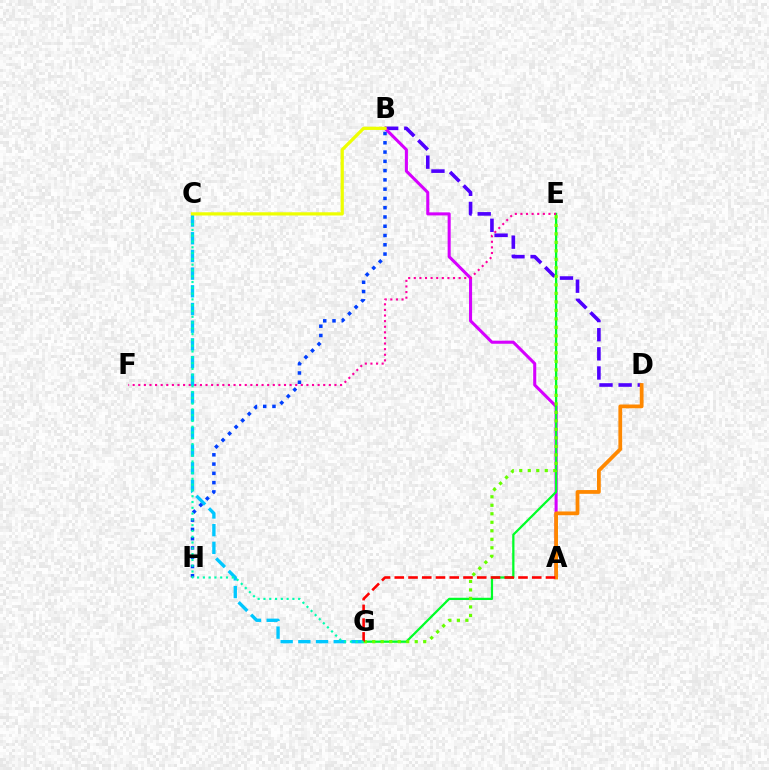{('C', 'G'): [{'color': '#00c7ff', 'line_style': 'dashed', 'thickness': 2.4}, {'color': '#00ffaf', 'line_style': 'dotted', 'thickness': 1.57}], ('B', 'D'): [{'color': '#4f00ff', 'line_style': 'dashed', 'thickness': 2.6}], ('A', 'B'): [{'color': '#d600ff', 'line_style': 'solid', 'thickness': 2.2}], ('B', 'C'): [{'color': '#eeff00', 'line_style': 'solid', 'thickness': 2.33}], ('B', 'H'): [{'color': '#003fff', 'line_style': 'dotted', 'thickness': 2.52}], ('E', 'G'): [{'color': '#00ff27', 'line_style': 'solid', 'thickness': 1.63}, {'color': '#66ff00', 'line_style': 'dotted', 'thickness': 2.31}], ('A', 'D'): [{'color': '#ff8800', 'line_style': 'solid', 'thickness': 2.71}], ('A', 'G'): [{'color': '#ff0000', 'line_style': 'dashed', 'thickness': 1.87}], ('E', 'F'): [{'color': '#ff00a0', 'line_style': 'dotted', 'thickness': 1.52}]}